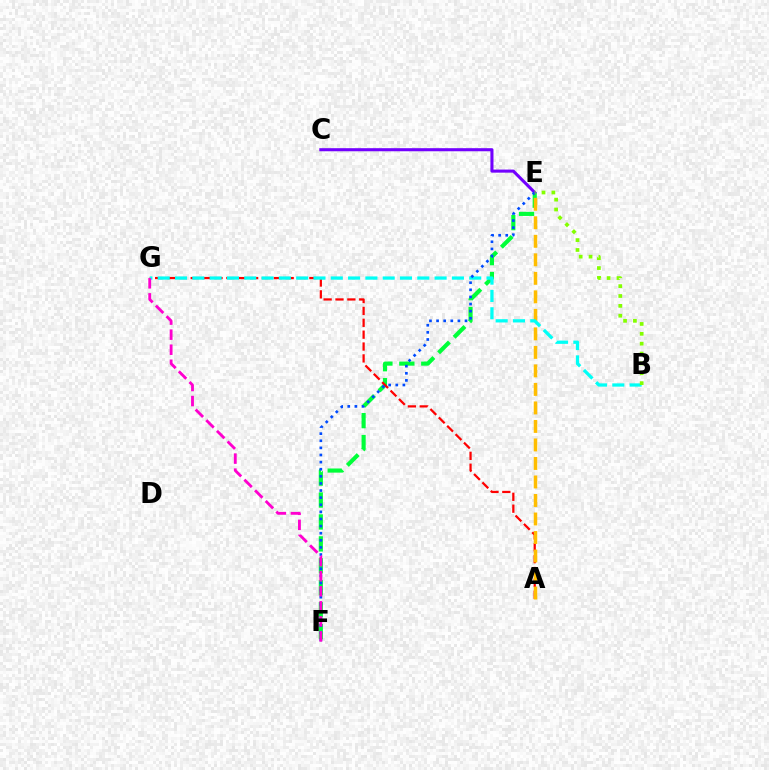{('E', 'F'): [{'color': '#00ff39', 'line_style': 'dashed', 'thickness': 2.98}, {'color': '#004bff', 'line_style': 'dotted', 'thickness': 1.93}], ('A', 'G'): [{'color': '#ff0000', 'line_style': 'dashed', 'thickness': 1.61}], ('C', 'E'): [{'color': '#7200ff', 'line_style': 'solid', 'thickness': 2.21}], ('A', 'E'): [{'color': '#ffbd00', 'line_style': 'dashed', 'thickness': 2.51}], ('B', 'G'): [{'color': '#00fff6', 'line_style': 'dashed', 'thickness': 2.35}], ('B', 'E'): [{'color': '#84ff00', 'line_style': 'dotted', 'thickness': 2.68}], ('F', 'G'): [{'color': '#ff00cf', 'line_style': 'dashed', 'thickness': 2.04}]}